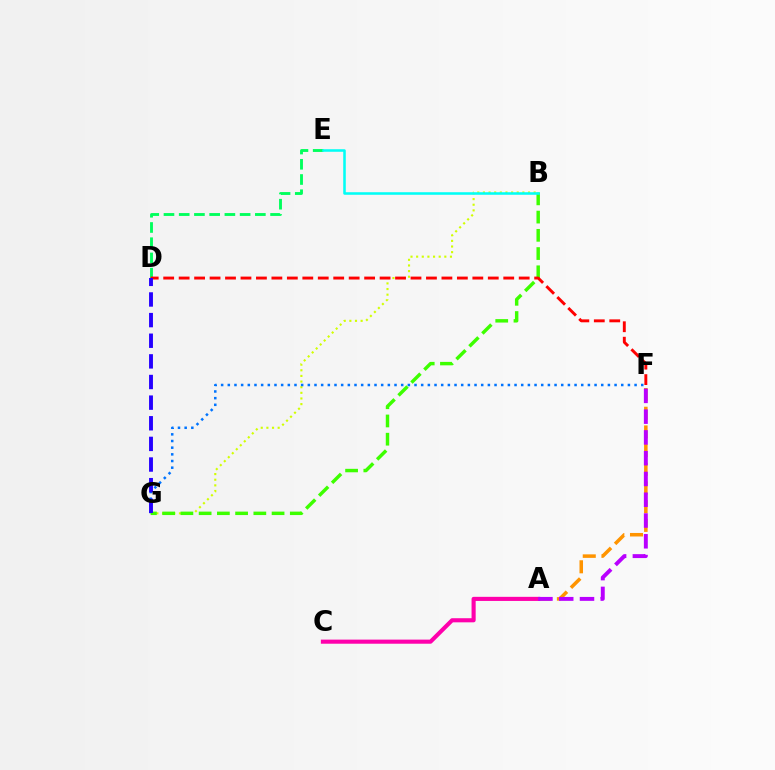{('B', 'G'): [{'color': '#d1ff00', 'line_style': 'dotted', 'thickness': 1.53}, {'color': '#3dff00', 'line_style': 'dashed', 'thickness': 2.48}], ('D', 'E'): [{'color': '#00ff5c', 'line_style': 'dashed', 'thickness': 2.07}], ('F', 'G'): [{'color': '#0074ff', 'line_style': 'dotted', 'thickness': 1.81}], ('B', 'E'): [{'color': '#00fff6', 'line_style': 'solid', 'thickness': 1.83}], ('A', 'F'): [{'color': '#ff9400', 'line_style': 'dashed', 'thickness': 2.54}, {'color': '#b900ff', 'line_style': 'dashed', 'thickness': 2.82}], ('D', 'F'): [{'color': '#ff0000', 'line_style': 'dashed', 'thickness': 2.1}], ('A', 'C'): [{'color': '#ff00ac', 'line_style': 'solid', 'thickness': 2.96}], ('D', 'G'): [{'color': '#2500ff', 'line_style': 'dashed', 'thickness': 2.8}]}